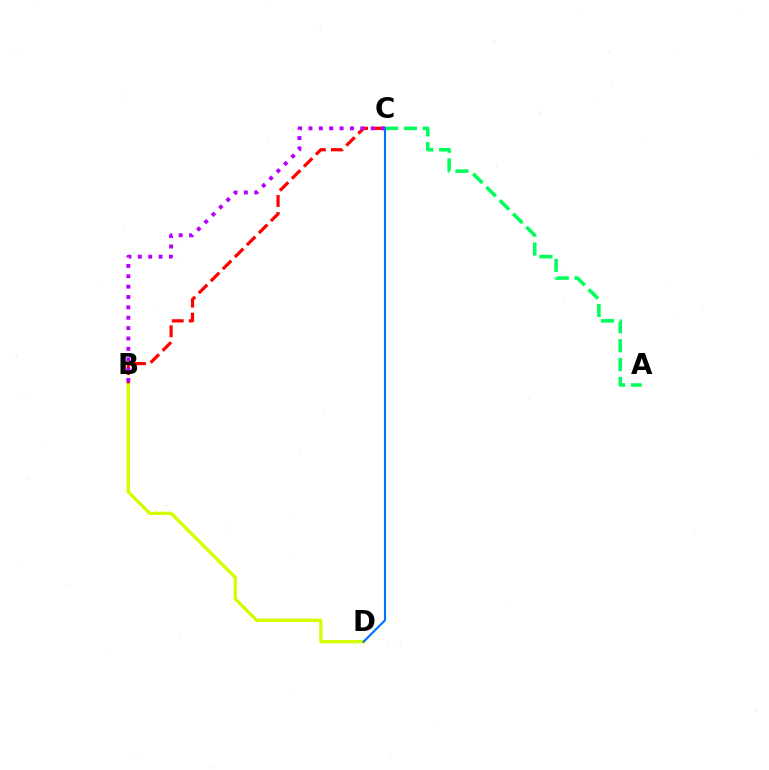{('B', 'C'): [{'color': '#ff0000', 'line_style': 'dashed', 'thickness': 2.31}, {'color': '#b900ff', 'line_style': 'dotted', 'thickness': 2.82}], ('B', 'D'): [{'color': '#d1ff00', 'line_style': 'solid', 'thickness': 2.4}], ('A', 'C'): [{'color': '#00ff5c', 'line_style': 'dashed', 'thickness': 2.56}], ('C', 'D'): [{'color': '#0074ff', 'line_style': 'solid', 'thickness': 1.54}]}